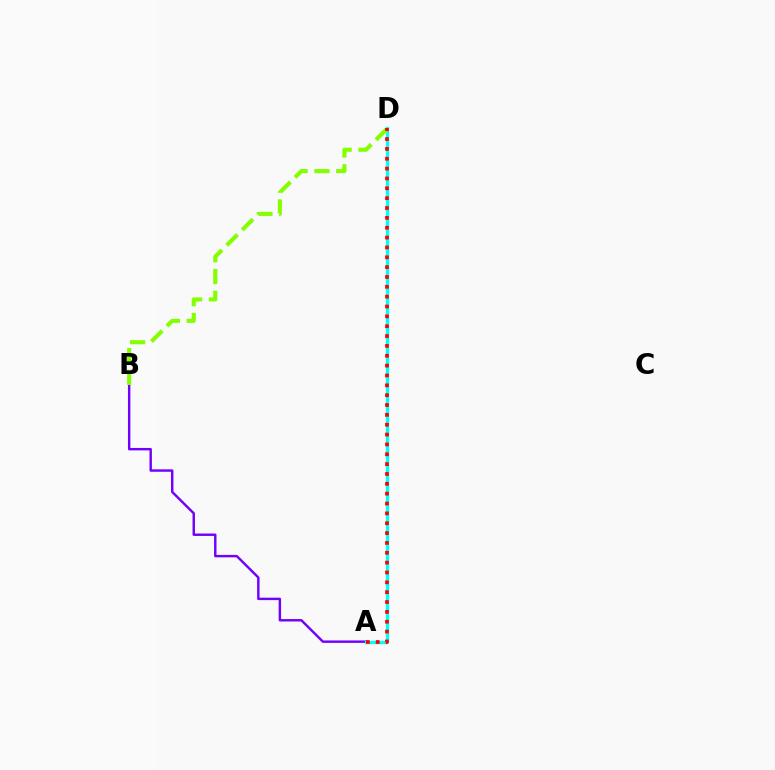{('A', 'B'): [{'color': '#7200ff', 'line_style': 'solid', 'thickness': 1.75}], ('A', 'D'): [{'color': '#00fff6', 'line_style': 'solid', 'thickness': 2.37}, {'color': '#ff0000', 'line_style': 'dotted', 'thickness': 2.68}], ('B', 'D'): [{'color': '#84ff00', 'line_style': 'dashed', 'thickness': 2.96}]}